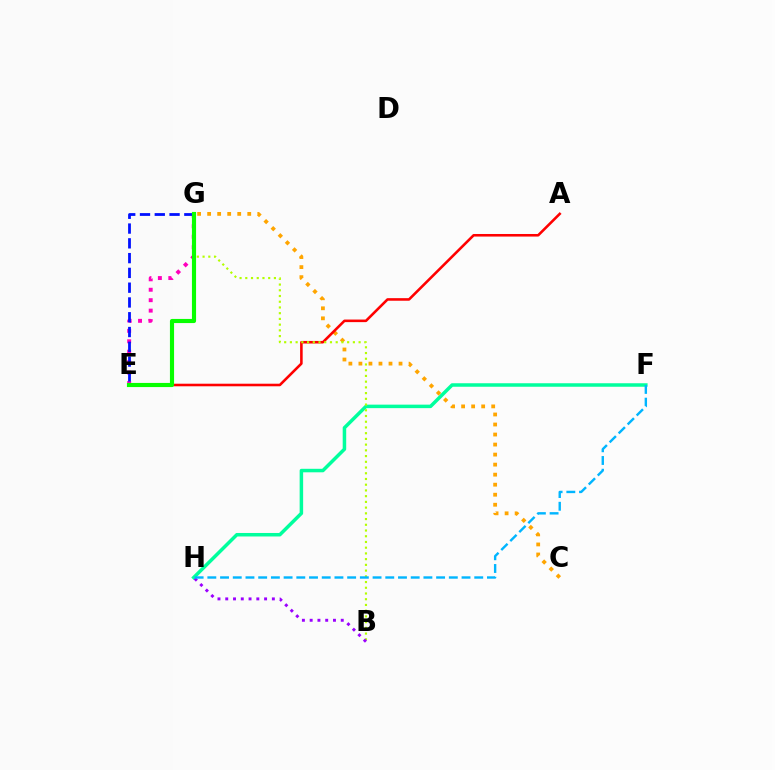{('F', 'H'): [{'color': '#00ff9d', 'line_style': 'solid', 'thickness': 2.52}, {'color': '#00b5ff', 'line_style': 'dashed', 'thickness': 1.73}], ('E', 'G'): [{'color': '#ff00bd', 'line_style': 'dotted', 'thickness': 2.84}, {'color': '#0010ff', 'line_style': 'dashed', 'thickness': 2.01}, {'color': '#08ff00', 'line_style': 'solid', 'thickness': 2.98}], ('C', 'G'): [{'color': '#ffa500', 'line_style': 'dotted', 'thickness': 2.72}], ('A', 'E'): [{'color': '#ff0000', 'line_style': 'solid', 'thickness': 1.86}], ('B', 'G'): [{'color': '#b3ff00', 'line_style': 'dotted', 'thickness': 1.56}], ('B', 'H'): [{'color': '#9b00ff', 'line_style': 'dotted', 'thickness': 2.11}]}